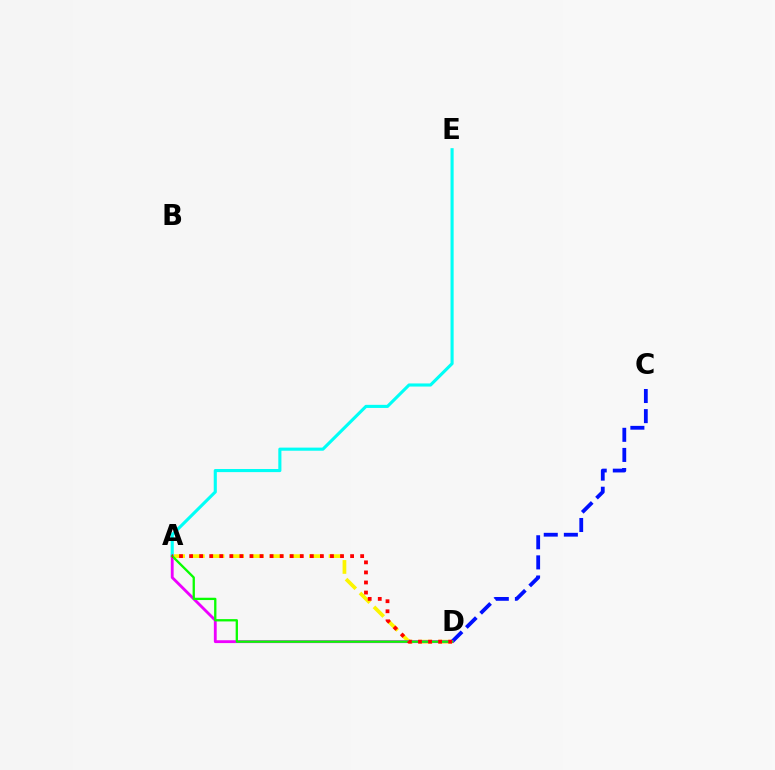{('A', 'D'): [{'color': '#fcf500', 'line_style': 'dashed', 'thickness': 2.67}, {'color': '#ee00ff', 'line_style': 'solid', 'thickness': 2.04}, {'color': '#08ff00', 'line_style': 'solid', 'thickness': 1.66}, {'color': '#ff0000', 'line_style': 'dotted', 'thickness': 2.73}], ('C', 'D'): [{'color': '#0010ff', 'line_style': 'dashed', 'thickness': 2.73}], ('A', 'E'): [{'color': '#00fff6', 'line_style': 'solid', 'thickness': 2.24}]}